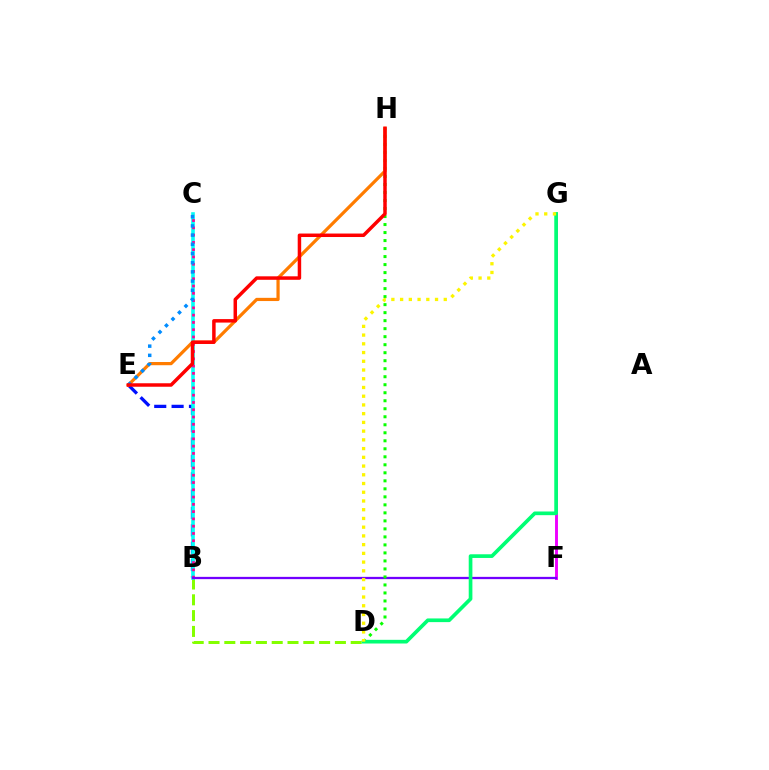{('F', 'G'): [{'color': '#ee00ff', 'line_style': 'solid', 'thickness': 2.09}], ('B', 'D'): [{'color': '#84ff00', 'line_style': 'dashed', 'thickness': 2.15}], ('B', 'E'): [{'color': '#0010ff', 'line_style': 'dashed', 'thickness': 2.36}], ('B', 'C'): [{'color': '#00fff6', 'line_style': 'solid', 'thickness': 2.59}, {'color': '#ff0094', 'line_style': 'dotted', 'thickness': 1.98}], ('B', 'F'): [{'color': '#7200ff', 'line_style': 'solid', 'thickness': 1.64}], ('D', 'H'): [{'color': '#08ff00', 'line_style': 'dotted', 'thickness': 2.18}], ('E', 'H'): [{'color': '#ff7c00', 'line_style': 'solid', 'thickness': 2.31}, {'color': '#ff0000', 'line_style': 'solid', 'thickness': 2.51}], ('D', 'G'): [{'color': '#00ff74', 'line_style': 'solid', 'thickness': 2.65}, {'color': '#fcf500', 'line_style': 'dotted', 'thickness': 2.37}], ('C', 'E'): [{'color': '#008cff', 'line_style': 'dotted', 'thickness': 2.5}]}